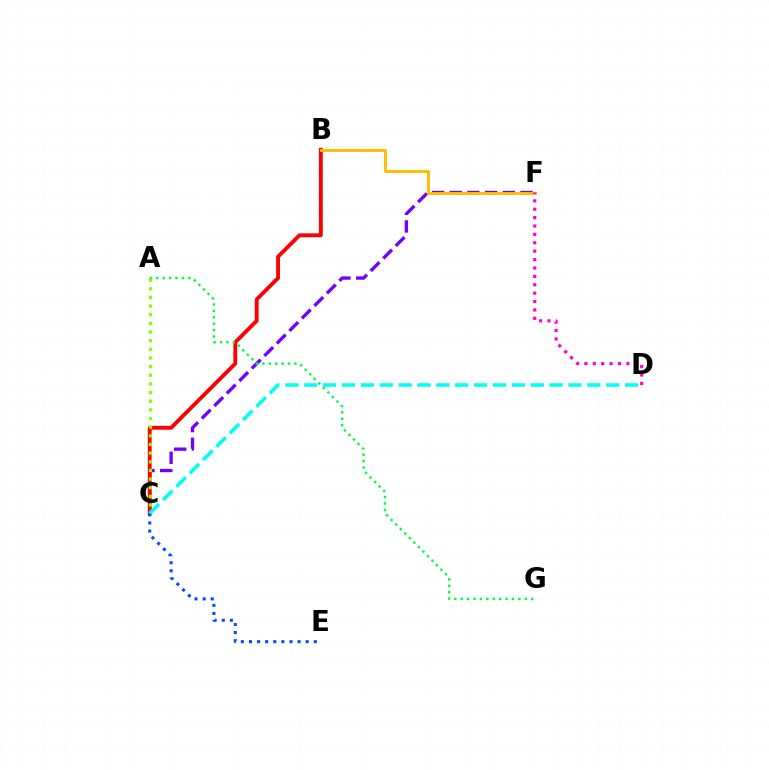{('C', 'F'): [{'color': '#7200ff', 'line_style': 'dashed', 'thickness': 2.4}], ('B', 'C'): [{'color': '#ff0000', 'line_style': 'solid', 'thickness': 2.79}], ('A', 'G'): [{'color': '#00ff39', 'line_style': 'dotted', 'thickness': 1.74}], ('A', 'C'): [{'color': '#84ff00', 'line_style': 'dotted', 'thickness': 2.35}], ('C', 'E'): [{'color': '#004bff', 'line_style': 'dotted', 'thickness': 2.2}], ('B', 'F'): [{'color': '#ffbd00', 'line_style': 'solid', 'thickness': 2.09}], ('D', 'F'): [{'color': '#ff00cf', 'line_style': 'dotted', 'thickness': 2.28}], ('C', 'D'): [{'color': '#00fff6', 'line_style': 'dashed', 'thickness': 2.56}]}